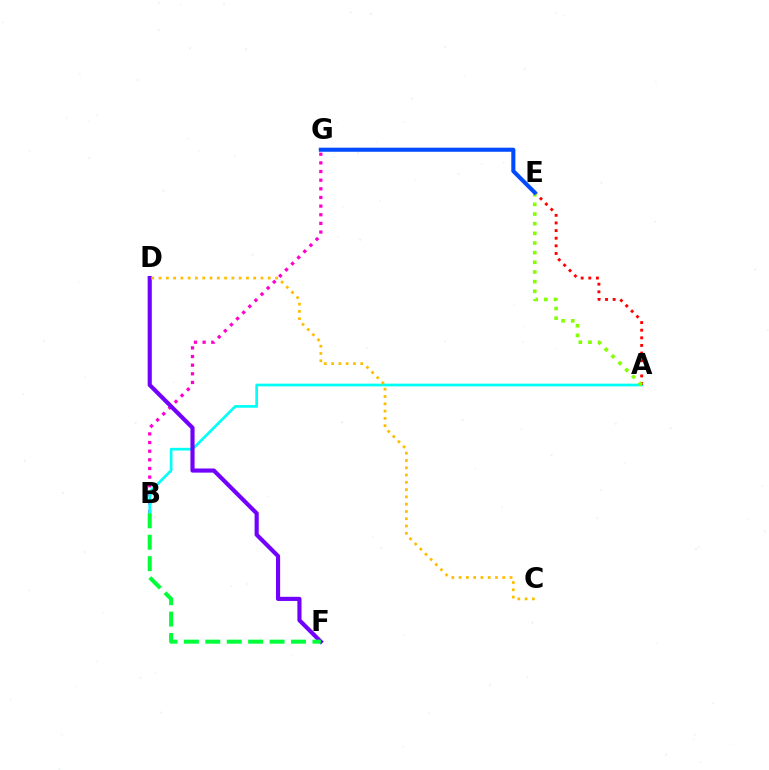{('B', 'G'): [{'color': '#ff00cf', 'line_style': 'dotted', 'thickness': 2.35}], ('A', 'B'): [{'color': '#00fff6', 'line_style': 'solid', 'thickness': 1.93}], ('A', 'E'): [{'color': '#ff0000', 'line_style': 'dotted', 'thickness': 2.07}, {'color': '#84ff00', 'line_style': 'dotted', 'thickness': 2.62}], ('D', 'F'): [{'color': '#7200ff', 'line_style': 'solid', 'thickness': 2.98}], ('C', 'D'): [{'color': '#ffbd00', 'line_style': 'dotted', 'thickness': 1.98}], ('E', 'G'): [{'color': '#004bff', 'line_style': 'solid', 'thickness': 2.93}], ('B', 'F'): [{'color': '#00ff39', 'line_style': 'dashed', 'thickness': 2.91}]}